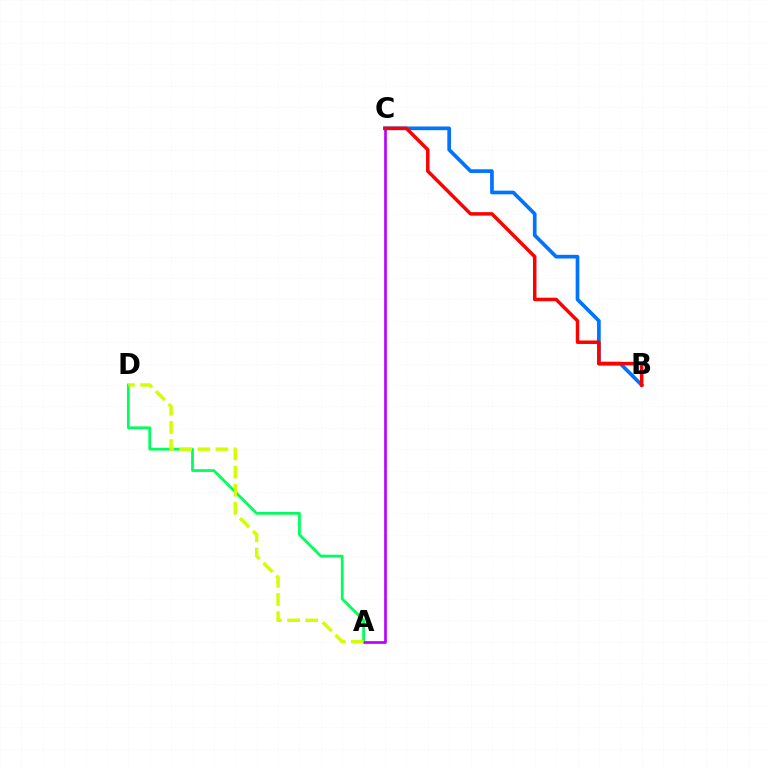{('B', 'C'): [{'color': '#0074ff', 'line_style': 'solid', 'thickness': 2.66}, {'color': '#ff0000', 'line_style': 'solid', 'thickness': 2.51}], ('A', 'D'): [{'color': '#00ff5c', 'line_style': 'solid', 'thickness': 1.99}, {'color': '#d1ff00', 'line_style': 'dashed', 'thickness': 2.46}], ('A', 'C'): [{'color': '#b900ff', 'line_style': 'solid', 'thickness': 1.92}]}